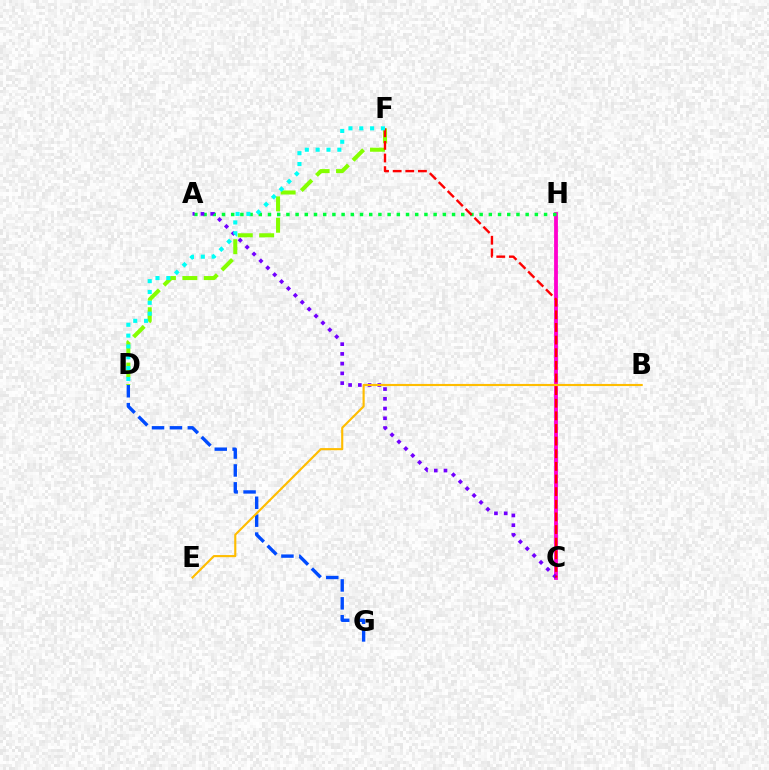{('D', 'F'): [{'color': '#84ff00', 'line_style': 'dashed', 'thickness': 2.91}, {'color': '#00fff6', 'line_style': 'dotted', 'thickness': 2.94}], ('C', 'H'): [{'color': '#ff00cf', 'line_style': 'solid', 'thickness': 2.75}], ('A', 'H'): [{'color': '#00ff39', 'line_style': 'dotted', 'thickness': 2.5}], ('A', 'C'): [{'color': '#7200ff', 'line_style': 'dotted', 'thickness': 2.65}], ('C', 'F'): [{'color': '#ff0000', 'line_style': 'dashed', 'thickness': 1.72}], ('D', 'G'): [{'color': '#004bff', 'line_style': 'dashed', 'thickness': 2.43}], ('B', 'E'): [{'color': '#ffbd00', 'line_style': 'solid', 'thickness': 1.54}]}